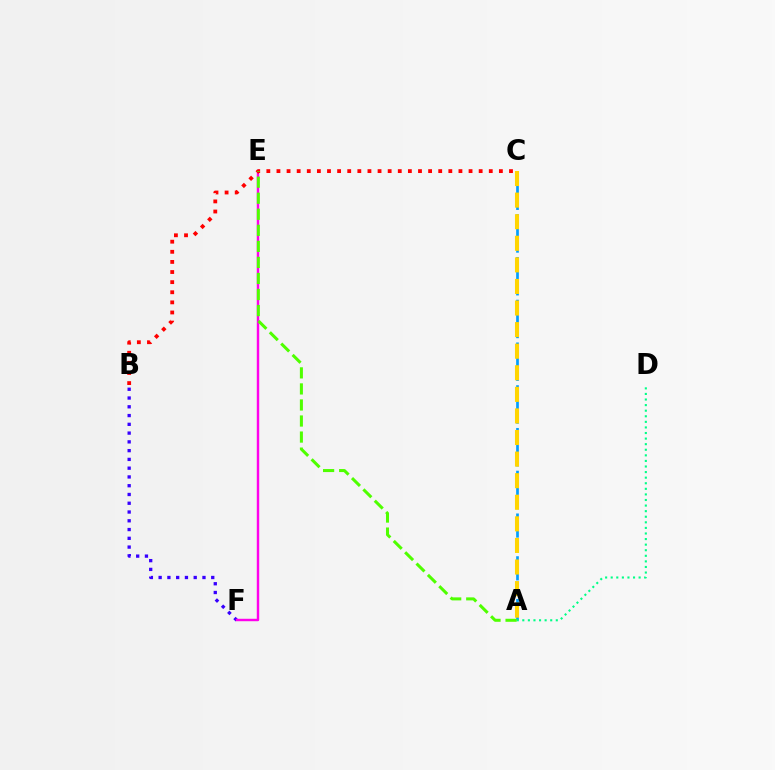{('B', 'F'): [{'color': '#3700ff', 'line_style': 'dotted', 'thickness': 2.38}], ('E', 'F'): [{'color': '#ff00ed', 'line_style': 'solid', 'thickness': 1.75}], ('B', 'C'): [{'color': '#ff0000', 'line_style': 'dotted', 'thickness': 2.75}], ('A', 'C'): [{'color': '#009eff', 'line_style': 'dashed', 'thickness': 1.94}, {'color': '#ffd500', 'line_style': 'dashed', 'thickness': 2.93}], ('A', 'D'): [{'color': '#00ff86', 'line_style': 'dotted', 'thickness': 1.52}], ('A', 'E'): [{'color': '#4fff00', 'line_style': 'dashed', 'thickness': 2.18}]}